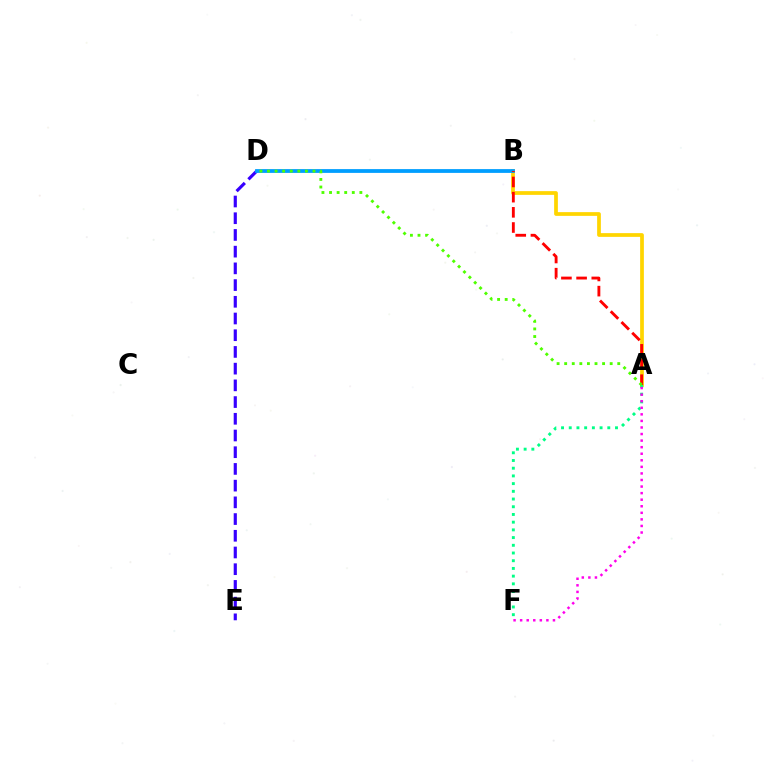{('A', 'B'): [{'color': '#ffd500', 'line_style': 'solid', 'thickness': 2.69}, {'color': '#ff0000', 'line_style': 'dashed', 'thickness': 2.06}], ('D', 'E'): [{'color': '#3700ff', 'line_style': 'dashed', 'thickness': 2.27}], ('B', 'D'): [{'color': '#009eff', 'line_style': 'solid', 'thickness': 2.73}], ('A', 'F'): [{'color': '#00ff86', 'line_style': 'dotted', 'thickness': 2.09}, {'color': '#ff00ed', 'line_style': 'dotted', 'thickness': 1.78}], ('A', 'D'): [{'color': '#4fff00', 'line_style': 'dotted', 'thickness': 2.06}]}